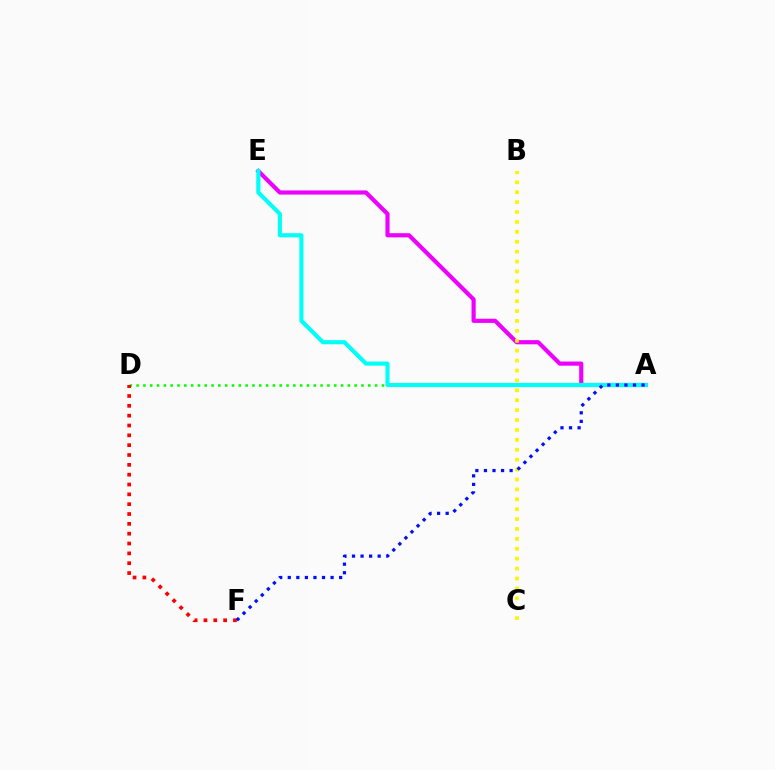{('A', 'D'): [{'color': '#08ff00', 'line_style': 'dotted', 'thickness': 1.85}], ('A', 'E'): [{'color': '#ee00ff', 'line_style': 'solid', 'thickness': 2.99}, {'color': '#00fff6', 'line_style': 'solid', 'thickness': 2.96}], ('D', 'F'): [{'color': '#ff0000', 'line_style': 'dotted', 'thickness': 2.67}], ('B', 'C'): [{'color': '#fcf500', 'line_style': 'dotted', 'thickness': 2.69}], ('A', 'F'): [{'color': '#0010ff', 'line_style': 'dotted', 'thickness': 2.33}]}